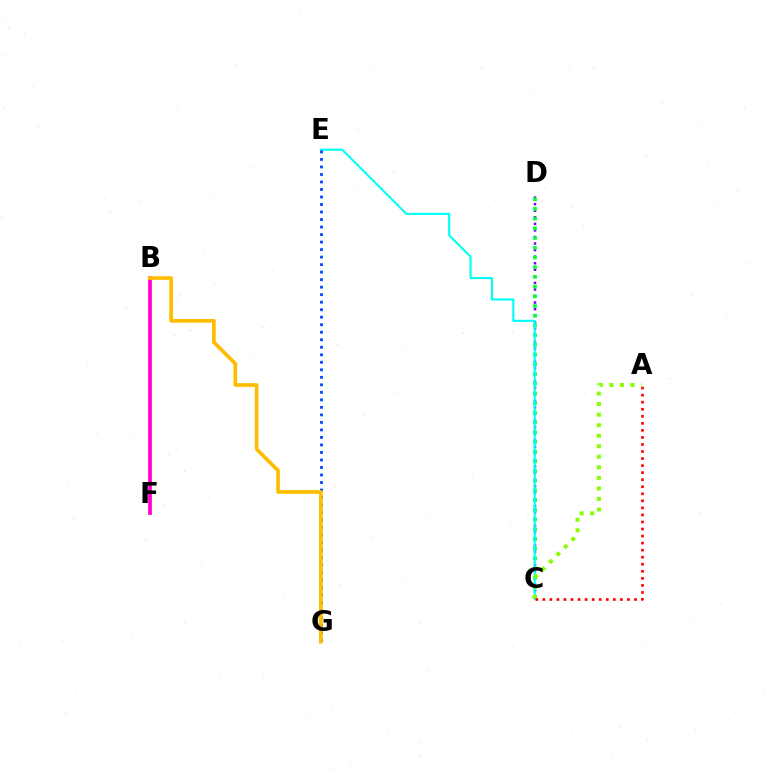{('B', 'F'): [{'color': '#ff00cf', 'line_style': 'solid', 'thickness': 2.69}], ('C', 'D'): [{'color': '#7200ff', 'line_style': 'dotted', 'thickness': 1.78}, {'color': '#00ff39', 'line_style': 'dotted', 'thickness': 2.64}], ('C', 'E'): [{'color': '#00fff6', 'line_style': 'solid', 'thickness': 1.51}], ('A', 'C'): [{'color': '#84ff00', 'line_style': 'dotted', 'thickness': 2.86}, {'color': '#ff0000', 'line_style': 'dotted', 'thickness': 1.91}], ('E', 'G'): [{'color': '#004bff', 'line_style': 'dotted', 'thickness': 2.04}], ('B', 'G'): [{'color': '#ffbd00', 'line_style': 'solid', 'thickness': 2.65}]}